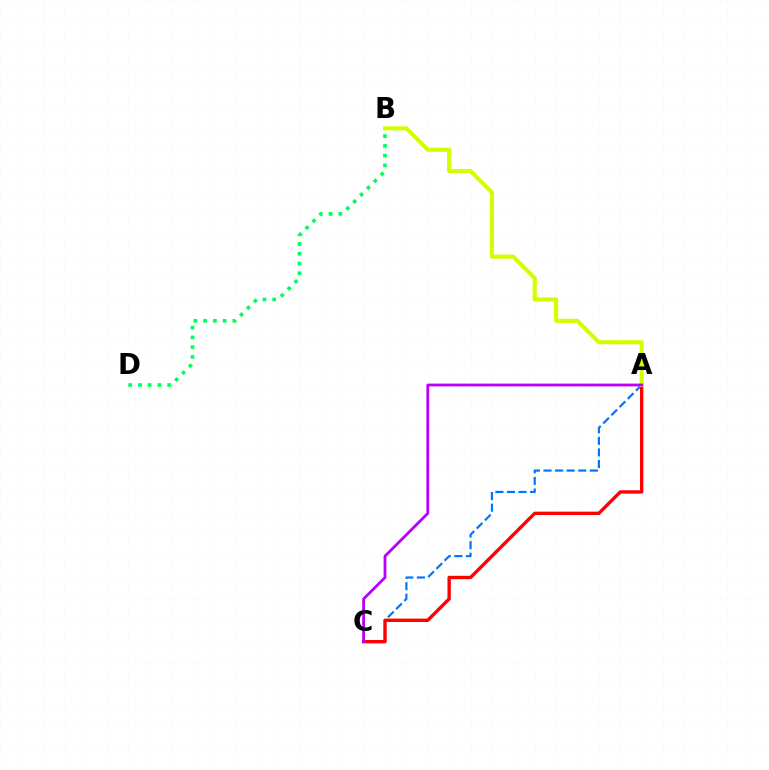{('A', 'C'): [{'color': '#0074ff', 'line_style': 'dashed', 'thickness': 1.57}, {'color': '#ff0000', 'line_style': 'solid', 'thickness': 2.42}, {'color': '#b900ff', 'line_style': 'solid', 'thickness': 2.01}], ('A', 'B'): [{'color': '#d1ff00', 'line_style': 'solid', 'thickness': 2.97}], ('B', 'D'): [{'color': '#00ff5c', 'line_style': 'dotted', 'thickness': 2.65}]}